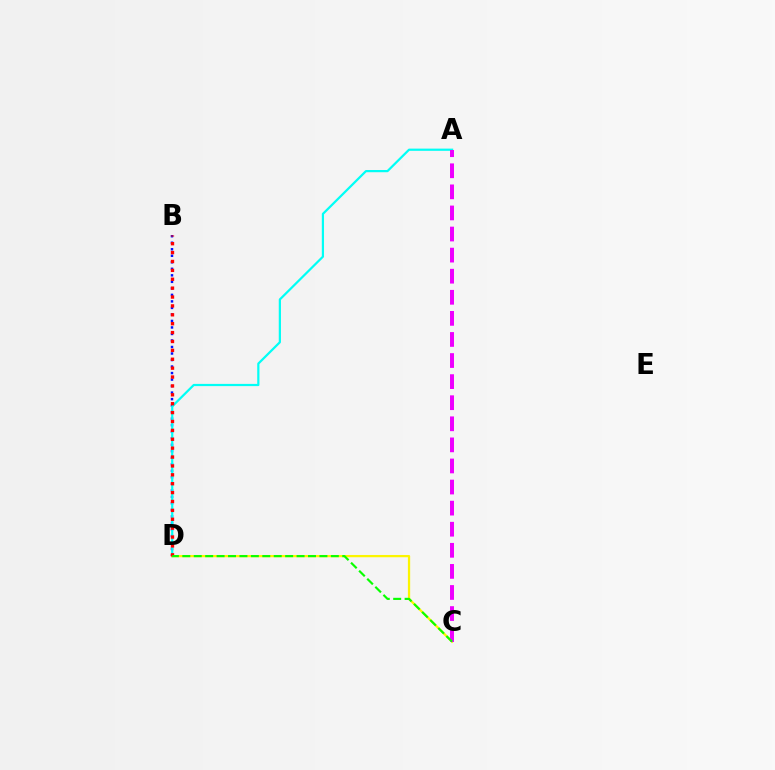{('B', 'D'): [{'color': '#0010ff', 'line_style': 'dotted', 'thickness': 1.77}, {'color': '#ff0000', 'line_style': 'dotted', 'thickness': 2.42}], ('A', 'D'): [{'color': '#00fff6', 'line_style': 'solid', 'thickness': 1.6}], ('C', 'D'): [{'color': '#fcf500', 'line_style': 'solid', 'thickness': 1.64}, {'color': '#08ff00', 'line_style': 'dashed', 'thickness': 1.55}], ('A', 'C'): [{'color': '#ee00ff', 'line_style': 'dashed', 'thickness': 2.86}]}